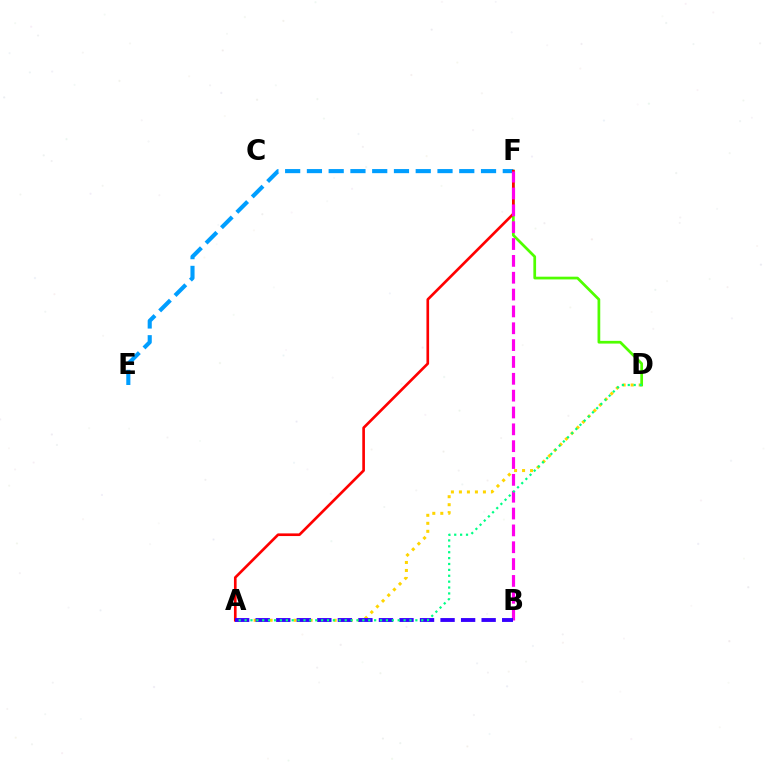{('A', 'D'): [{'color': '#ffd500', 'line_style': 'dotted', 'thickness': 2.17}, {'color': '#00ff86', 'line_style': 'dotted', 'thickness': 1.6}], ('D', 'F'): [{'color': '#4fff00', 'line_style': 'solid', 'thickness': 1.96}], ('E', 'F'): [{'color': '#009eff', 'line_style': 'dashed', 'thickness': 2.96}], ('A', 'F'): [{'color': '#ff0000', 'line_style': 'solid', 'thickness': 1.91}], ('B', 'F'): [{'color': '#ff00ed', 'line_style': 'dashed', 'thickness': 2.29}], ('A', 'B'): [{'color': '#3700ff', 'line_style': 'dashed', 'thickness': 2.79}]}